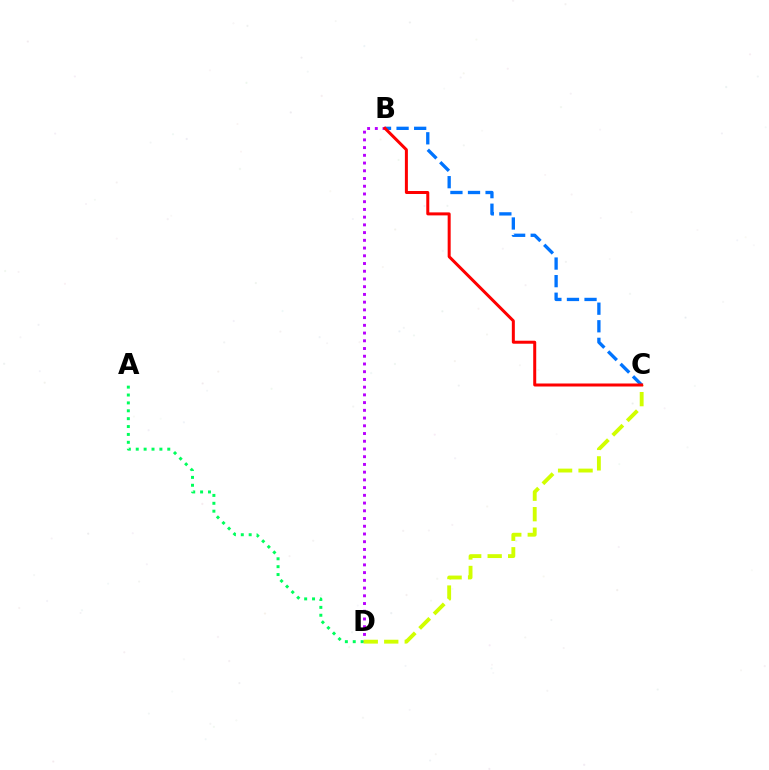{('B', 'D'): [{'color': '#b900ff', 'line_style': 'dotted', 'thickness': 2.1}], ('A', 'D'): [{'color': '#00ff5c', 'line_style': 'dotted', 'thickness': 2.14}], ('B', 'C'): [{'color': '#0074ff', 'line_style': 'dashed', 'thickness': 2.39}, {'color': '#ff0000', 'line_style': 'solid', 'thickness': 2.16}], ('C', 'D'): [{'color': '#d1ff00', 'line_style': 'dashed', 'thickness': 2.78}]}